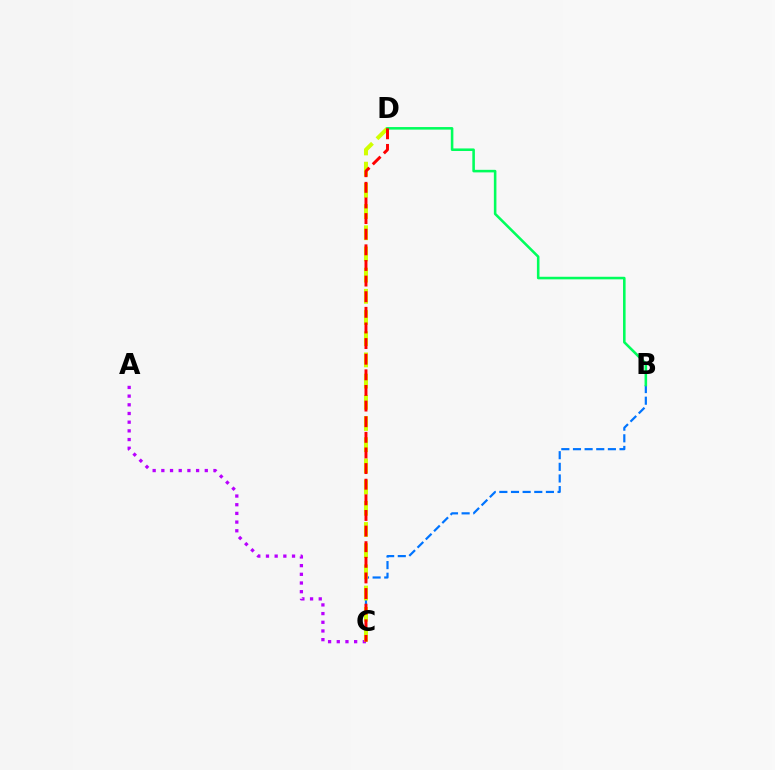{('A', 'C'): [{'color': '#b900ff', 'line_style': 'dotted', 'thickness': 2.36}], ('B', 'C'): [{'color': '#0074ff', 'line_style': 'dashed', 'thickness': 1.58}], ('C', 'D'): [{'color': '#d1ff00', 'line_style': 'dashed', 'thickness': 2.88}, {'color': '#ff0000', 'line_style': 'dashed', 'thickness': 2.12}], ('B', 'D'): [{'color': '#00ff5c', 'line_style': 'solid', 'thickness': 1.85}]}